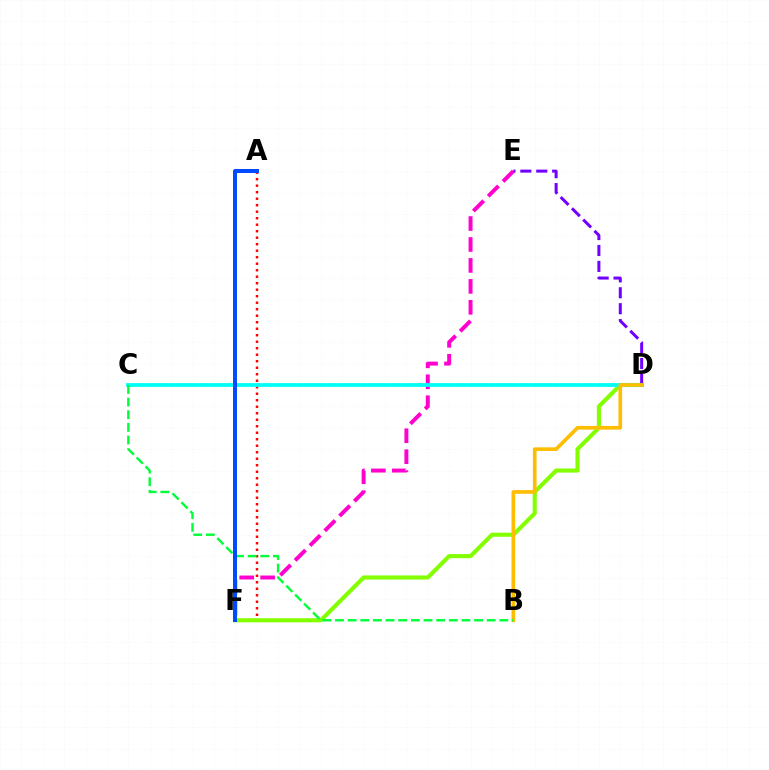{('A', 'F'): [{'color': '#ff0000', 'line_style': 'dotted', 'thickness': 1.77}, {'color': '#004bff', 'line_style': 'solid', 'thickness': 2.88}], ('E', 'F'): [{'color': '#ff00cf', 'line_style': 'dashed', 'thickness': 2.85}], ('D', 'F'): [{'color': '#84ff00', 'line_style': 'solid', 'thickness': 2.96}], ('D', 'E'): [{'color': '#7200ff', 'line_style': 'dashed', 'thickness': 2.16}], ('C', 'D'): [{'color': '#00fff6', 'line_style': 'solid', 'thickness': 2.72}], ('B', 'D'): [{'color': '#ffbd00', 'line_style': 'solid', 'thickness': 2.64}], ('B', 'C'): [{'color': '#00ff39', 'line_style': 'dashed', 'thickness': 1.72}]}